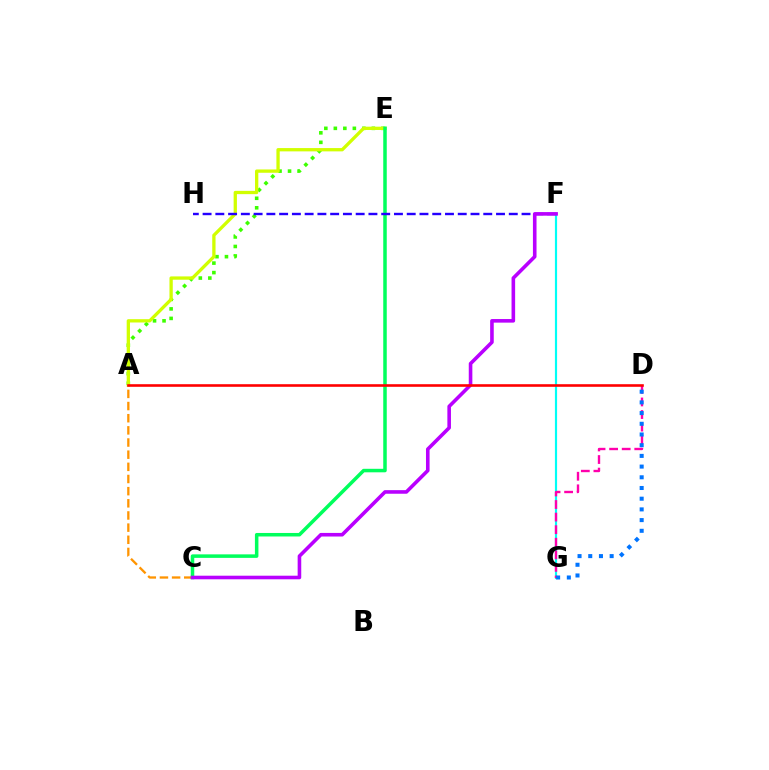{('A', 'C'): [{'color': '#ff9400', 'line_style': 'dashed', 'thickness': 1.65}], ('A', 'E'): [{'color': '#3dff00', 'line_style': 'dotted', 'thickness': 2.58}, {'color': '#d1ff00', 'line_style': 'solid', 'thickness': 2.38}], ('C', 'E'): [{'color': '#00ff5c', 'line_style': 'solid', 'thickness': 2.53}], ('F', 'G'): [{'color': '#00fff6', 'line_style': 'solid', 'thickness': 1.57}], ('F', 'H'): [{'color': '#2500ff', 'line_style': 'dashed', 'thickness': 1.73}], ('D', 'G'): [{'color': '#ff00ac', 'line_style': 'dashed', 'thickness': 1.71}, {'color': '#0074ff', 'line_style': 'dotted', 'thickness': 2.91}], ('C', 'F'): [{'color': '#b900ff', 'line_style': 'solid', 'thickness': 2.59}], ('A', 'D'): [{'color': '#ff0000', 'line_style': 'solid', 'thickness': 1.88}]}